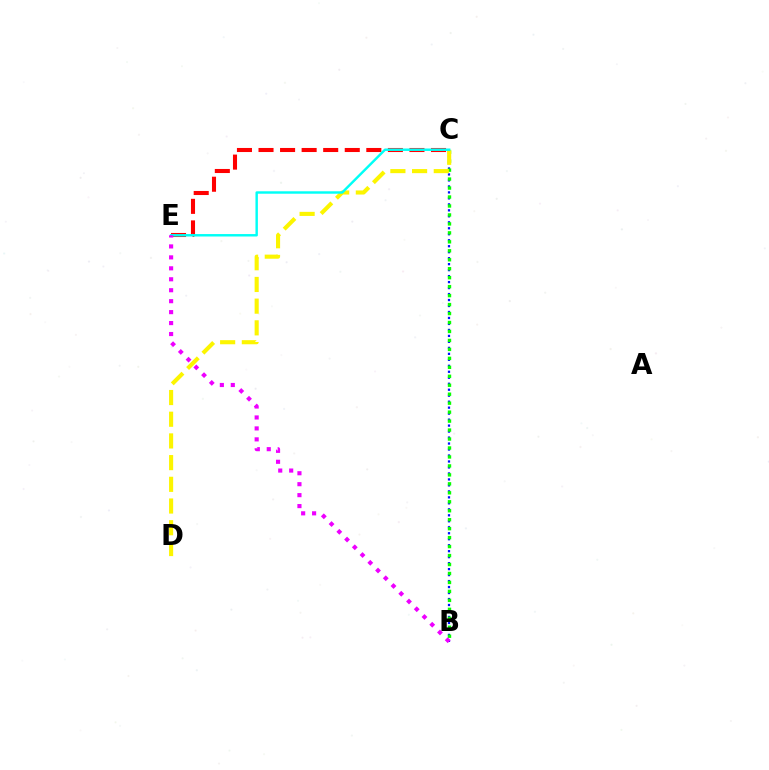{('B', 'C'): [{'color': '#0010ff', 'line_style': 'dotted', 'thickness': 1.62}, {'color': '#08ff00', 'line_style': 'dotted', 'thickness': 2.44}], ('C', 'E'): [{'color': '#ff0000', 'line_style': 'dashed', 'thickness': 2.93}, {'color': '#00fff6', 'line_style': 'solid', 'thickness': 1.75}], ('C', 'D'): [{'color': '#fcf500', 'line_style': 'dashed', 'thickness': 2.95}], ('B', 'E'): [{'color': '#ee00ff', 'line_style': 'dotted', 'thickness': 2.98}]}